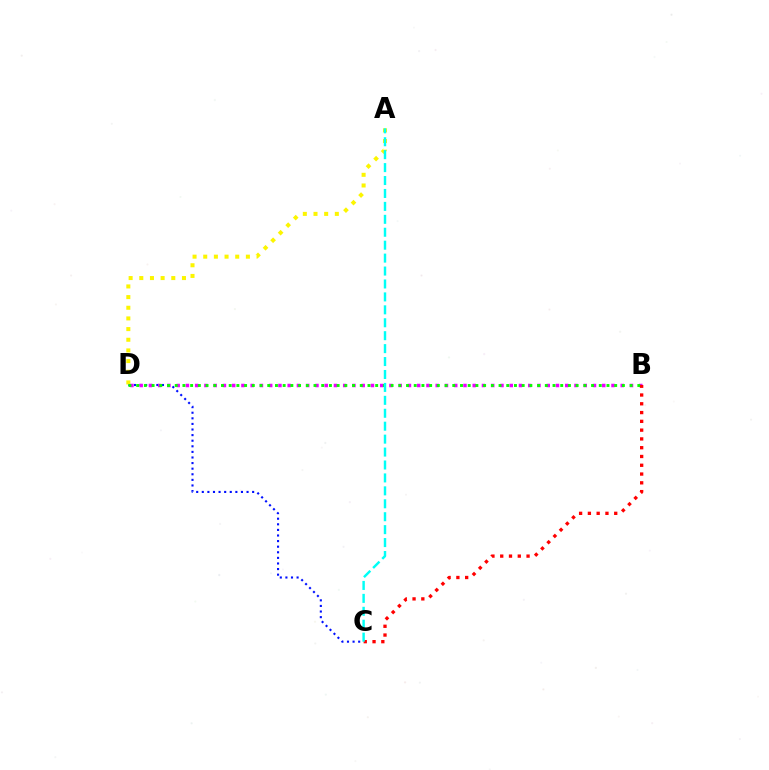{('C', 'D'): [{'color': '#0010ff', 'line_style': 'dotted', 'thickness': 1.52}], ('A', 'D'): [{'color': '#fcf500', 'line_style': 'dotted', 'thickness': 2.9}], ('B', 'D'): [{'color': '#ee00ff', 'line_style': 'dotted', 'thickness': 2.51}, {'color': '#08ff00', 'line_style': 'dotted', 'thickness': 2.09}], ('B', 'C'): [{'color': '#ff0000', 'line_style': 'dotted', 'thickness': 2.39}], ('A', 'C'): [{'color': '#00fff6', 'line_style': 'dashed', 'thickness': 1.76}]}